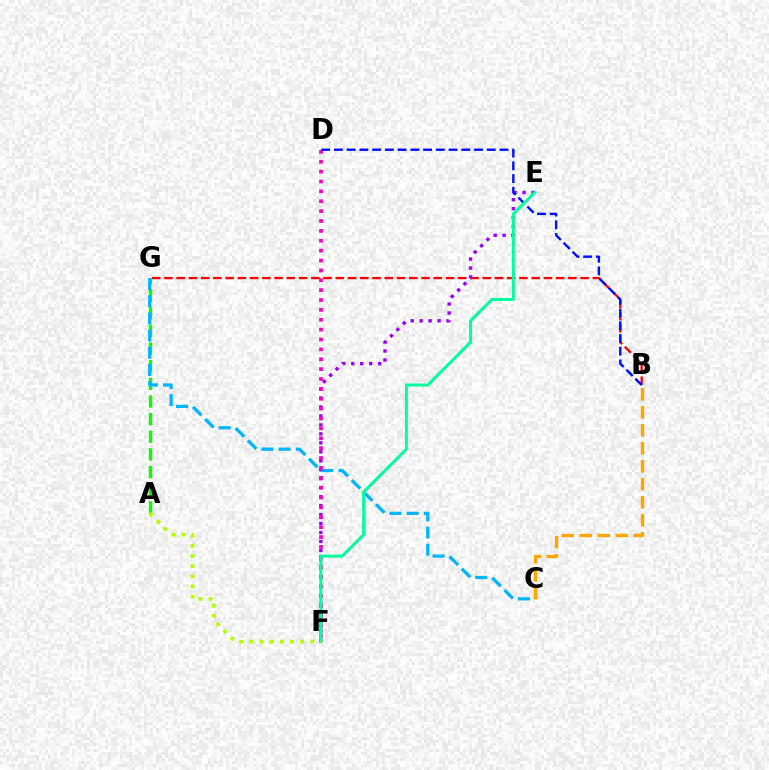{('B', 'G'): [{'color': '#ff0000', 'line_style': 'dashed', 'thickness': 1.66}], ('B', 'C'): [{'color': '#ffa500', 'line_style': 'dashed', 'thickness': 2.44}], ('A', 'G'): [{'color': '#08ff00', 'line_style': 'dashed', 'thickness': 2.4}], ('E', 'F'): [{'color': '#9b00ff', 'line_style': 'dotted', 'thickness': 2.44}, {'color': '#00ff9d', 'line_style': 'solid', 'thickness': 2.14}], ('C', 'G'): [{'color': '#00b5ff', 'line_style': 'dashed', 'thickness': 2.33}], ('D', 'F'): [{'color': '#ff00bd', 'line_style': 'dotted', 'thickness': 2.68}], ('B', 'D'): [{'color': '#0010ff', 'line_style': 'dashed', 'thickness': 1.73}], ('A', 'F'): [{'color': '#b3ff00', 'line_style': 'dotted', 'thickness': 2.76}]}